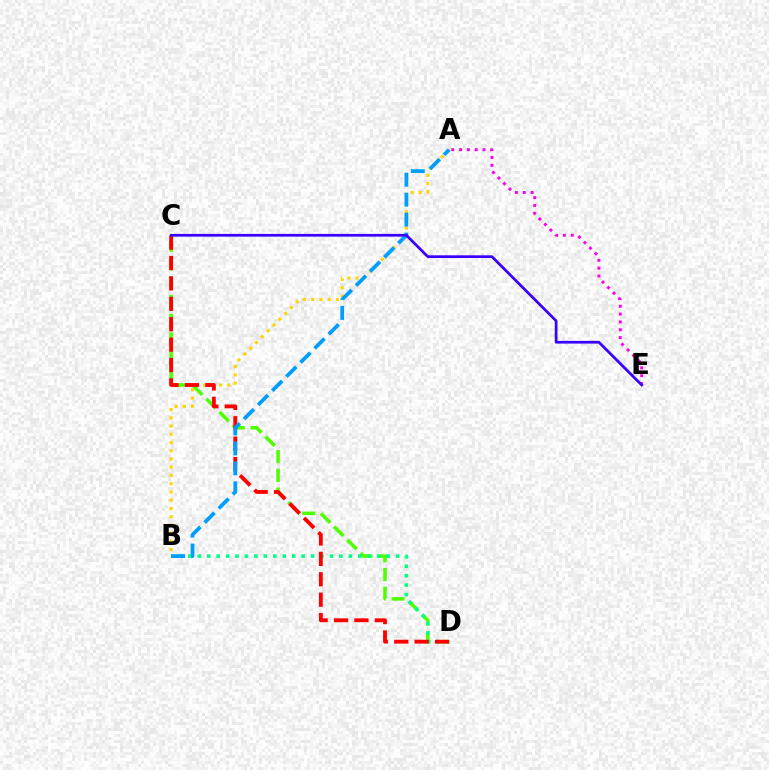{('C', 'D'): [{'color': '#4fff00', 'line_style': 'dashed', 'thickness': 2.54}, {'color': '#ff0000', 'line_style': 'dashed', 'thickness': 2.77}], ('B', 'D'): [{'color': '#00ff86', 'line_style': 'dotted', 'thickness': 2.57}], ('A', 'E'): [{'color': '#ff00ed', 'line_style': 'dotted', 'thickness': 2.13}], ('A', 'B'): [{'color': '#ffd500', 'line_style': 'dotted', 'thickness': 2.24}, {'color': '#009eff', 'line_style': 'dashed', 'thickness': 2.71}], ('C', 'E'): [{'color': '#3700ff', 'line_style': 'solid', 'thickness': 1.96}]}